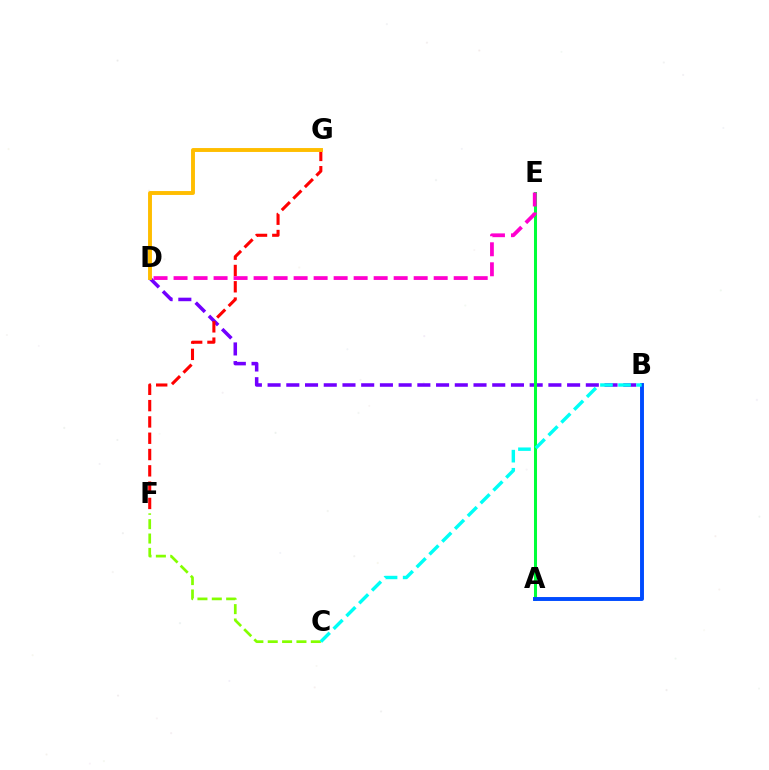{('C', 'F'): [{'color': '#84ff00', 'line_style': 'dashed', 'thickness': 1.95}], ('B', 'D'): [{'color': '#7200ff', 'line_style': 'dashed', 'thickness': 2.54}], ('F', 'G'): [{'color': '#ff0000', 'line_style': 'dashed', 'thickness': 2.21}], ('A', 'E'): [{'color': '#00ff39', 'line_style': 'solid', 'thickness': 2.17}], ('A', 'B'): [{'color': '#004bff', 'line_style': 'solid', 'thickness': 2.82}], ('D', 'E'): [{'color': '#ff00cf', 'line_style': 'dashed', 'thickness': 2.72}], ('D', 'G'): [{'color': '#ffbd00', 'line_style': 'solid', 'thickness': 2.82}], ('B', 'C'): [{'color': '#00fff6', 'line_style': 'dashed', 'thickness': 2.46}]}